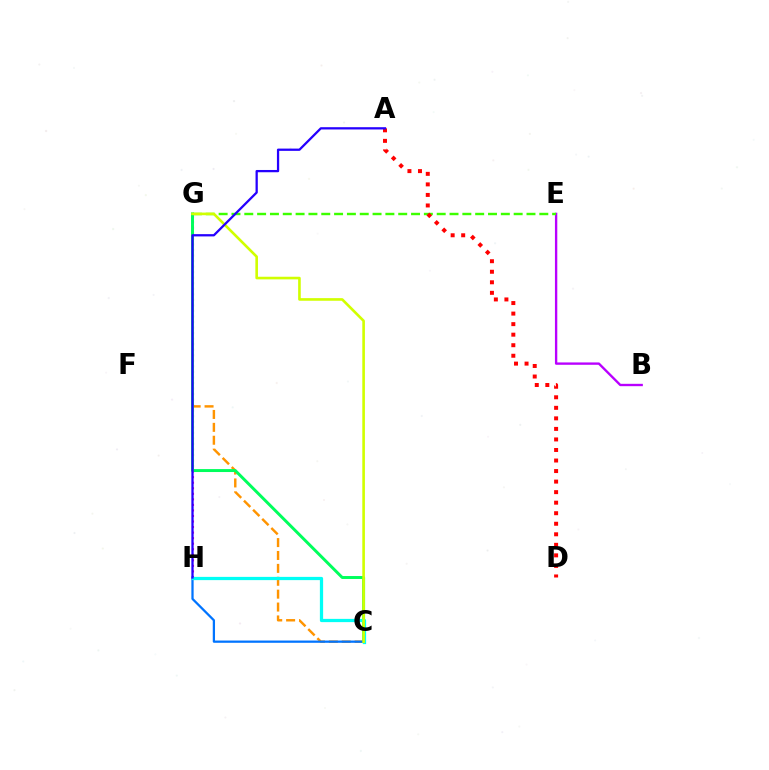{('C', 'G'): [{'color': '#ff9400', 'line_style': 'dashed', 'thickness': 1.75}, {'color': '#00ff5c', 'line_style': 'solid', 'thickness': 2.12}, {'color': '#d1ff00', 'line_style': 'solid', 'thickness': 1.89}], ('B', 'E'): [{'color': '#b900ff', 'line_style': 'solid', 'thickness': 1.7}], ('E', 'G'): [{'color': '#3dff00', 'line_style': 'dashed', 'thickness': 1.74}], ('G', 'H'): [{'color': '#ff00ac', 'line_style': 'dotted', 'thickness': 1.51}], ('A', 'D'): [{'color': '#ff0000', 'line_style': 'dotted', 'thickness': 2.86}], ('C', 'H'): [{'color': '#0074ff', 'line_style': 'solid', 'thickness': 1.62}, {'color': '#00fff6', 'line_style': 'solid', 'thickness': 2.33}], ('A', 'H'): [{'color': '#2500ff', 'line_style': 'solid', 'thickness': 1.63}]}